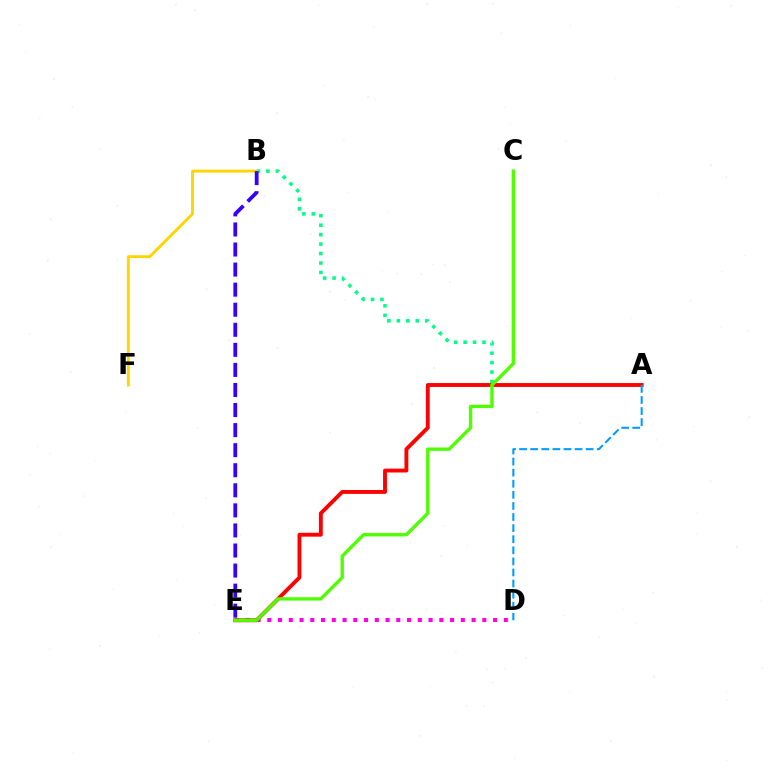{('A', 'B'): [{'color': '#00ff86', 'line_style': 'dotted', 'thickness': 2.57}], ('B', 'F'): [{'color': '#ffd500', 'line_style': 'solid', 'thickness': 2.07}], ('D', 'E'): [{'color': '#ff00ed', 'line_style': 'dotted', 'thickness': 2.92}], ('A', 'E'): [{'color': '#ff0000', 'line_style': 'solid', 'thickness': 2.79}], ('C', 'E'): [{'color': '#4fff00', 'line_style': 'solid', 'thickness': 2.42}], ('B', 'E'): [{'color': '#3700ff', 'line_style': 'dashed', 'thickness': 2.73}], ('A', 'D'): [{'color': '#009eff', 'line_style': 'dashed', 'thickness': 1.51}]}